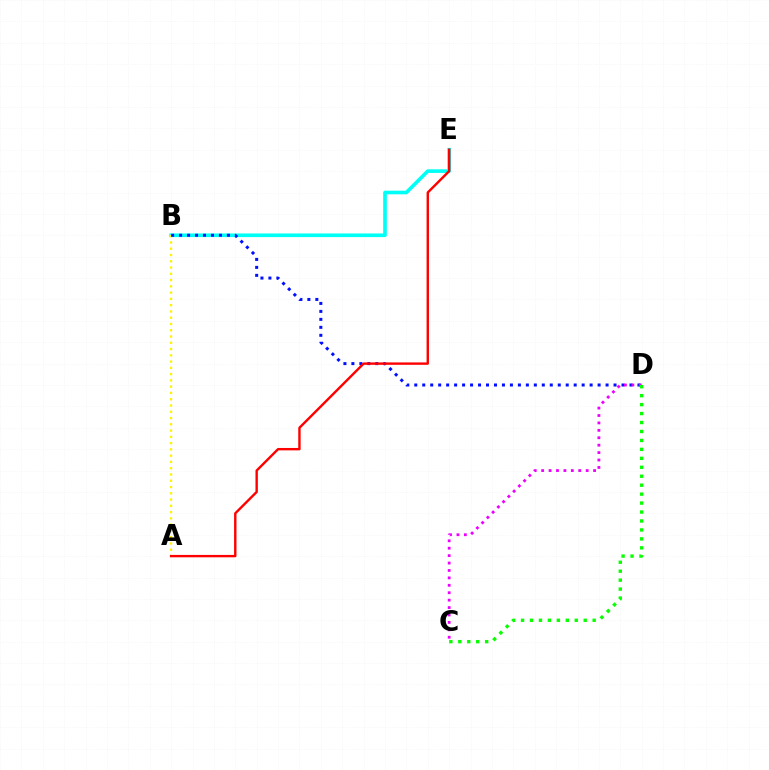{('B', 'E'): [{'color': '#00fff6', 'line_style': 'solid', 'thickness': 2.62}], ('A', 'B'): [{'color': '#fcf500', 'line_style': 'dotted', 'thickness': 1.7}], ('B', 'D'): [{'color': '#0010ff', 'line_style': 'dotted', 'thickness': 2.17}], ('C', 'D'): [{'color': '#ee00ff', 'line_style': 'dotted', 'thickness': 2.02}, {'color': '#08ff00', 'line_style': 'dotted', 'thickness': 2.43}], ('A', 'E'): [{'color': '#ff0000', 'line_style': 'solid', 'thickness': 1.72}]}